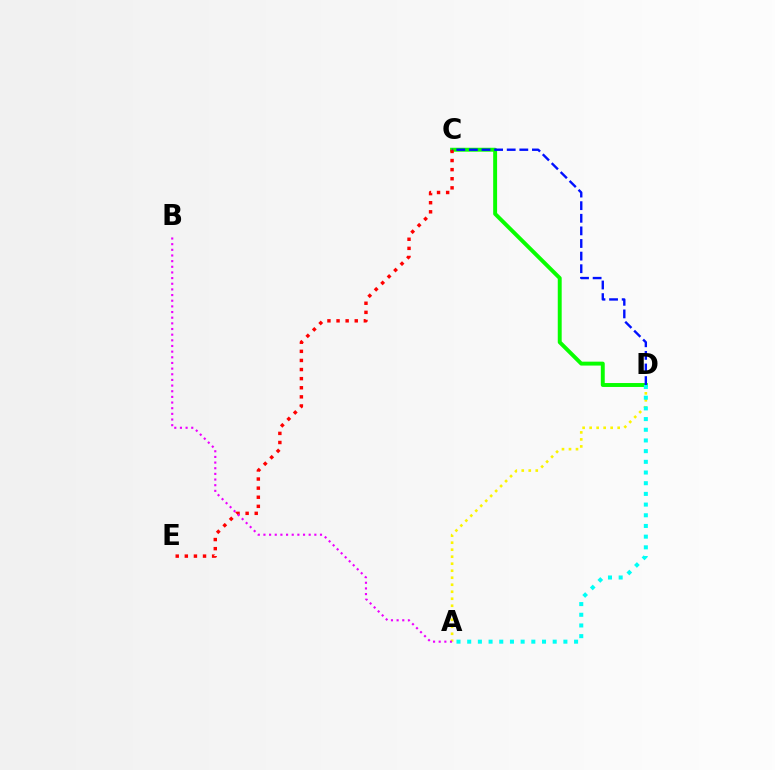{('A', 'D'): [{'color': '#fcf500', 'line_style': 'dotted', 'thickness': 1.9}, {'color': '#00fff6', 'line_style': 'dotted', 'thickness': 2.9}], ('C', 'D'): [{'color': '#08ff00', 'line_style': 'solid', 'thickness': 2.82}, {'color': '#0010ff', 'line_style': 'dashed', 'thickness': 1.71}], ('C', 'E'): [{'color': '#ff0000', 'line_style': 'dotted', 'thickness': 2.47}], ('A', 'B'): [{'color': '#ee00ff', 'line_style': 'dotted', 'thickness': 1.54}]}